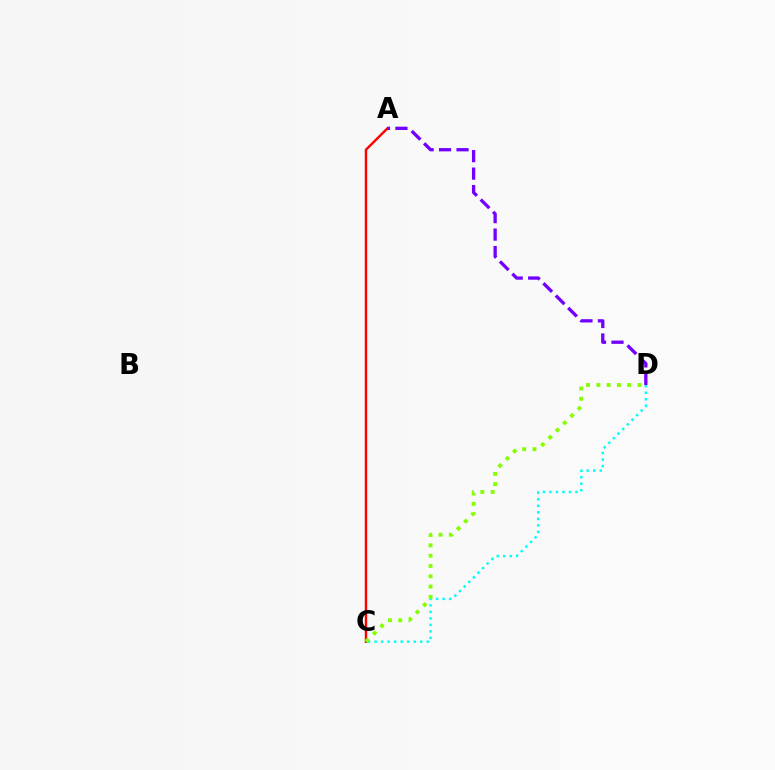{('C', 'D'): [{'color': '#00fff6', 'line_style': 'dotted', 'thickness': 1.77}, {'color': '#84ff00', 'line_style': 'dotted', 'thickness': 2.8}], ('A', 'C'): [{'color': '#ff0000', 'line_style': 'solid', 'thickness': 1.74}], ('A', 'D'): [{'color': '#7200ff', 'line_style': 'dashed', 'thickness': 2.37}]}